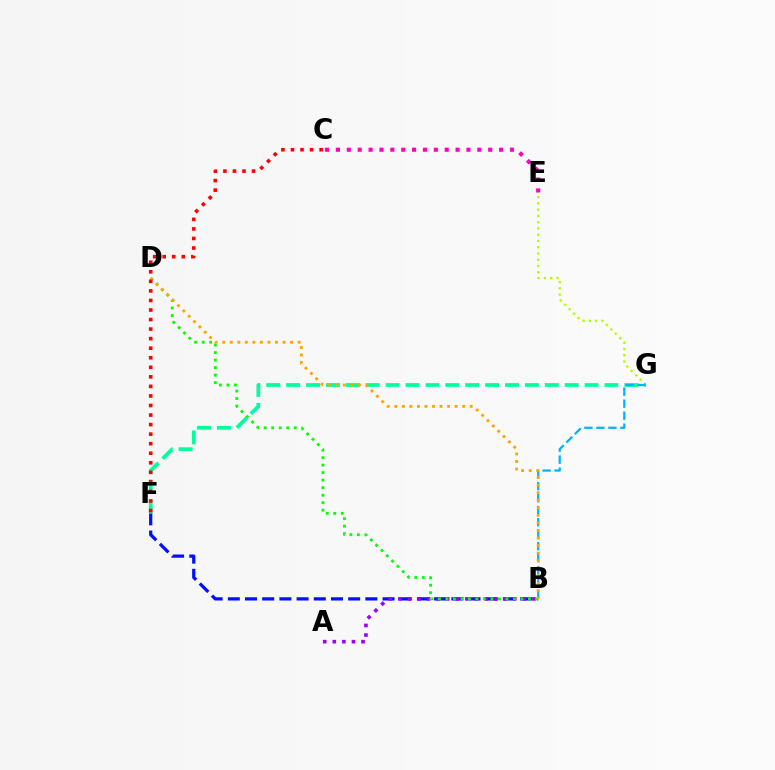{('B', 'F'): [{'color': '#0010ff', 'line_style': 'dashed', 'thickness': 2.34}], ('E', 'G'): [{'color': '#b3ff00', 'line_style': 'dotted', 'thickness': 1.7}], ('A', 'B'): [{'color': '#9b00ff', 'line_style': 'dotted', 'thickness': 2.6}], ('B', 'D'): [{'color': '#08ff00', 'line_style': 'dotted', 'thickness': 2.04}, {'color': '#ffa500', 'line_style': 'dotted', 'thickness': 2.05}], ('F', 'G'): [{'color': '#00ff9d', 'line_style': 'dashed', 'thickness': 2.7}], ('C', 'E'): [{'color': '#ff00bd', 'line_style': 'dotted', 'thickness': 2.95}], ('B', 'G'): [{'color': '#00b5ff', 'line_style': 'dashed', 'thickness': 1.63}], ('C', 'F'): [{'color': '#ff0000', 'line_style': 'dotted', 'thickness': 2.59}]}